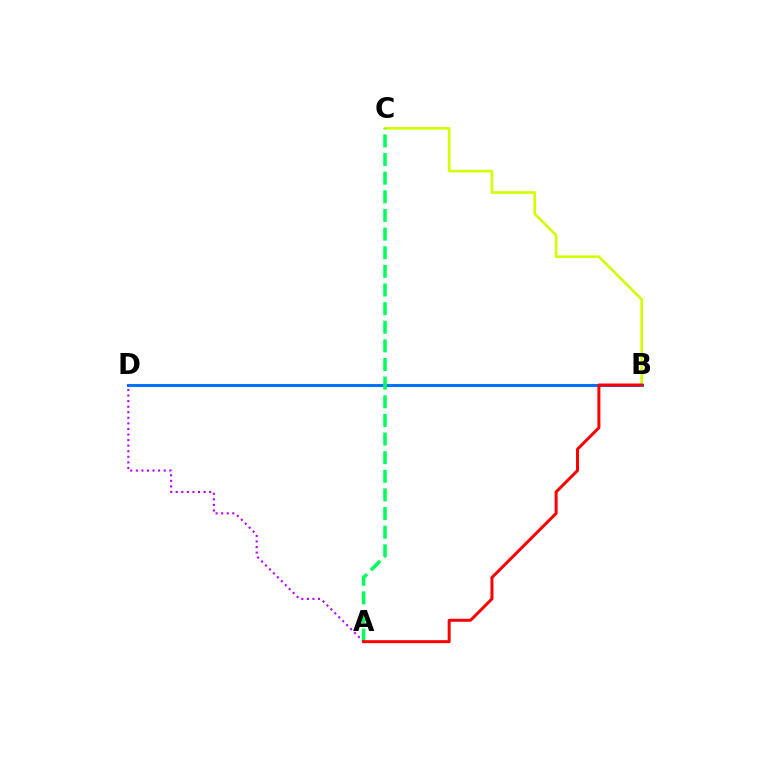{('B', 'D'): [{'color': '#0074ff', 'line_style': 'solid', 'thickness': 2.21}], ('A', 'D'): [{'color': '#b900ff', 'line_style': 'dotted', 'thickness': 1.51}], ('B', 'C'): [{'color': '#d1ff00', 'line_style': 'solid', 'thickness': 1.88}], ('A', 'C'): [{'color': '#00ff5c', 'line_style': 'dashed', 'thickness': 2.53}], ('A', 'B'): [{'color': '#ff0000', 'line_style': 'solid', 'thickness': 2.15}]}